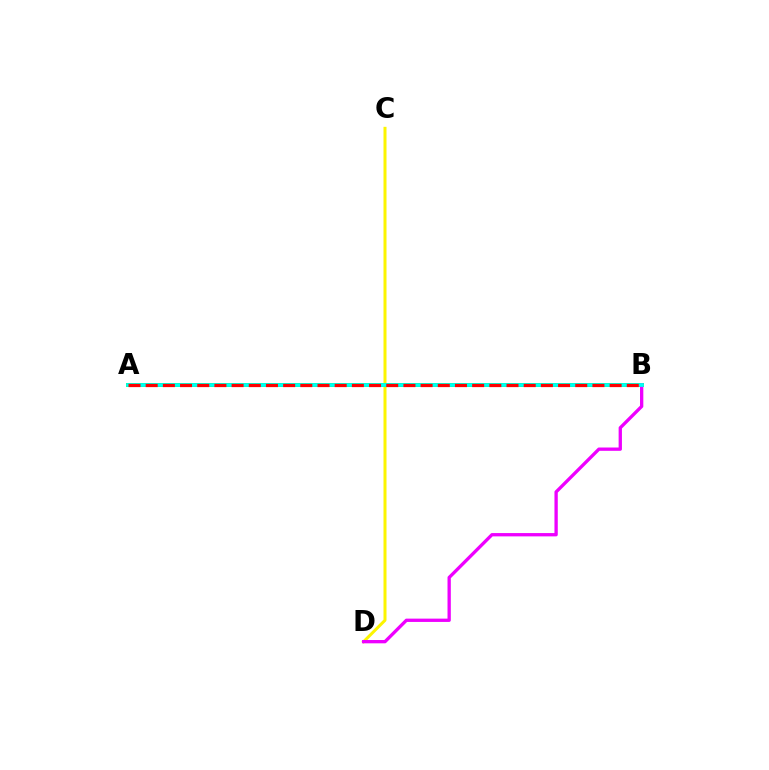{('C', 'D'): [{'color': '#fcf500', 'line_style': 'solid', 'thickness': 2.16}], ('A', 'B'): [{'color': '#0010ff', 'line_style': 'dashed', 'thickness': 1.68}, {'color': '#08ff00', 'line_style': 'solid', 'thickness': 2.85}, {'color': '#00fff6', 'line_style': 'solid', 'thickness': 2.68}, {'color': '#ff0000', 'line_style': 'dashed', 'thickness': 2.33}], ('B', 'D'): [{'color': '#ee00ff', 'line_style': 'solid', 'thickness': 2.38}]}